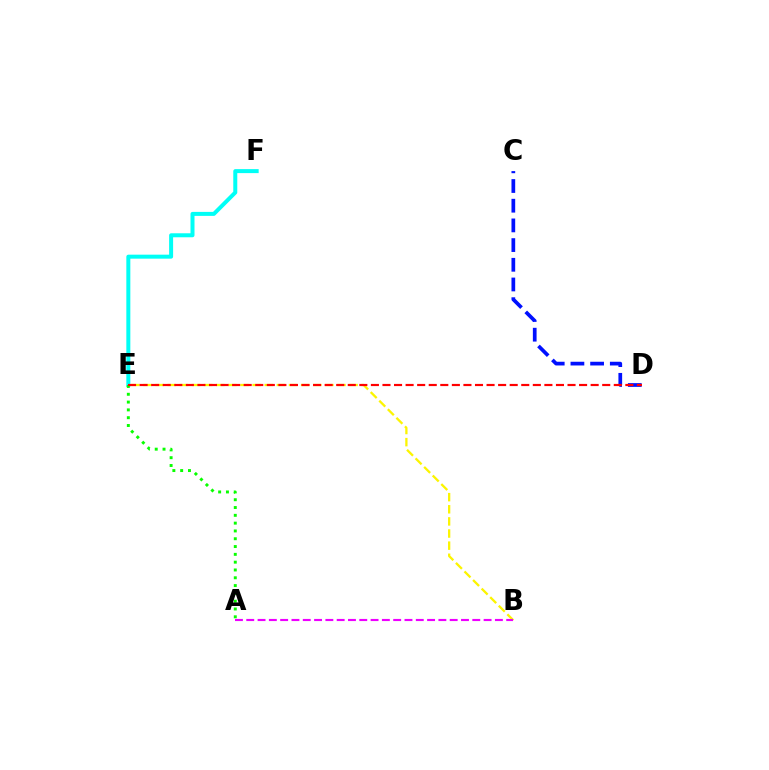{('E', 'F'): [{'color': '#00fff6', 'line_style': 'solid', 'thickness': 2.88}], ('B', 'E'): [{'color': '#fcf500', 'line_style': 'dashed', 'thickness': 1.65}], ('A', 'B'): [{'color': '#ee00ff', 'line_style': 'dashed', 'thickness': 1.54}], ('C', 'D'): [{'color': '#0010ff', 'line_style': 'dashed', 'thickness': 2.68}], ('A', 'E'): [{'color': '#08ff00', 'line_style': 'dotted', 'thickness': 2.12}], ('D', 'E'): [{'color': '#ff0000', 'line_style': 'dashed', 'thickness': 1.57}]}